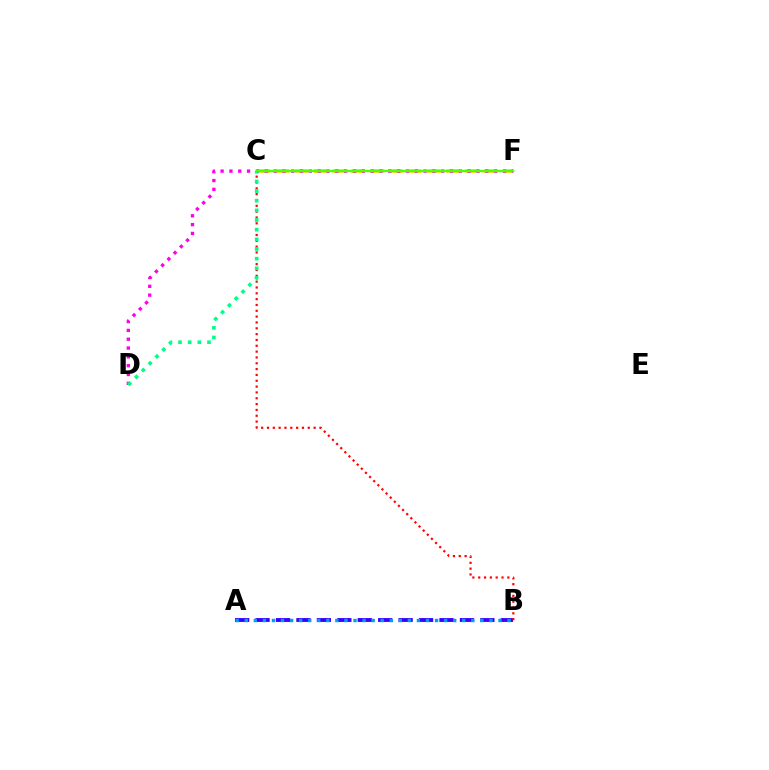{('A', 'B'): [{'color': '#3700ff', 'line_style': 'dashed', 'thickness': 2.78}, {'color': '#009eff', 'line_style': 'dotted', 'thickness': 2.46}], ('C', 'F'): [{'color': '#ffd500', 'line_style': 'dashed', 'thickness': 2.57}, {'color': '#4fff00', 'line_style': 'solid', 'thickness': 1.73}], ('B', 'C'): [{'color': '#ff0000', 'line_style': 'dotted', 'thickness': 1.58}], ('D', 'F'): [{'color': '#ff00ed', 'line_style': 'dotted', 'thickness': 2.4}], ('C', 'D'): [{'color': '#00ff86', 'line_style': 'dotted', 'thickness': 2.62}]}